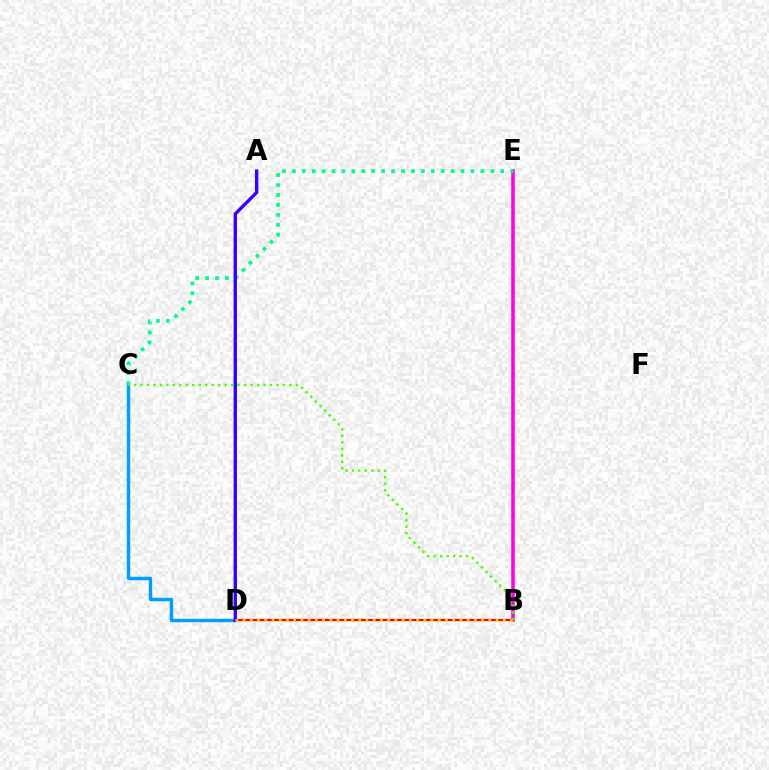{('C', 'D'): [{'color': '#009eff', 'line_style': 'solid', 'thickness': 2.47}], ('B', 'E'): [{'color': '#ff00ed', 'line_style': 'solid', 'thickness': 2.55}], ('B', 'D'): [{'color': '#ff0000', 'line_style': 'solid', 'thickness': 1.56}, {'color': '#ffd500', 'line_style': 'dotted', 'thickness': 1.96}], ('C', 'E'): [{'color': '#00ff86', 'line_style': 'dotted', 'thickness': 2.7}], ('A', 'D'): [{'color': '#3700ff', 'line_style': 'solid', 'thickness': 2.45}], ('B', 'C'): [{'color': '#4fff00', 'line_style': 'dotted', 'thickness': 1.76}]}